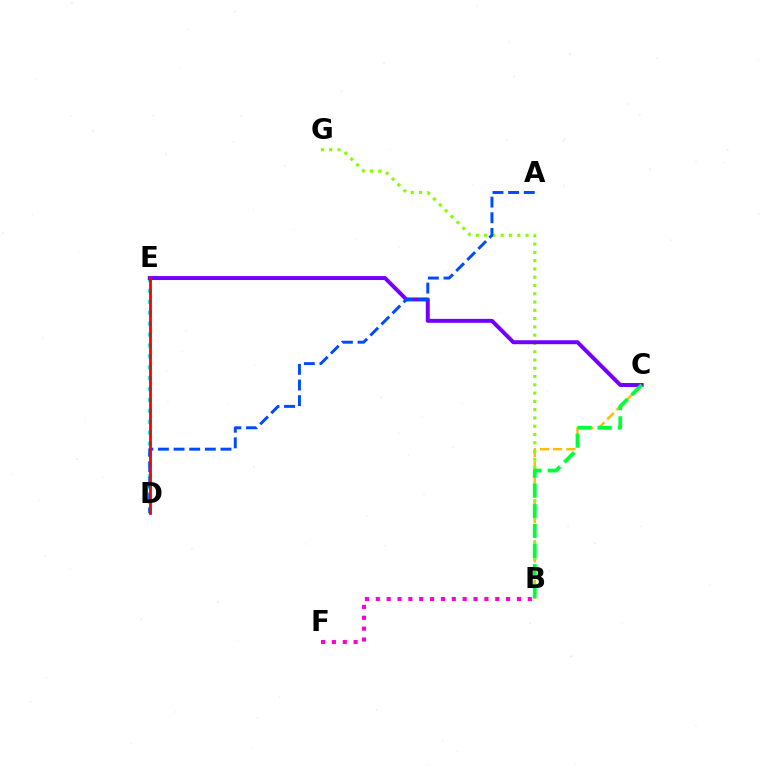{('D', 'E'): [{'color': '#00fff6', 'line_style': 'dotted', 'thickness': 2.96}, {'color': '#ff0000', 'line_style': 'solid', 'thickness': 2.02}], ('B', 'C'): [{'color': '#ffbd00', 'line_style': 'dashed', 'thickness': 1.79}, {'color': '#00ff39', 'line_style': 'dashed', 'thickness': 2.73}], ('B', 'G'): [{'color': '#84ff00', 'line_style': 'dotted', 'thickness': 2.25}], ('C', 'E'): [{'color': '#7200ff', 'line_style': 'solid', 'thickness': 2.85}], ('B', 'F'): [{'color': '#ff00cf', 'line_style': 'dotted', 'thickness': 2.95}], ('A', 'D'): [{'color': '#004bff', 'line_style': 'dashed', 'thickness': 2.12}]}